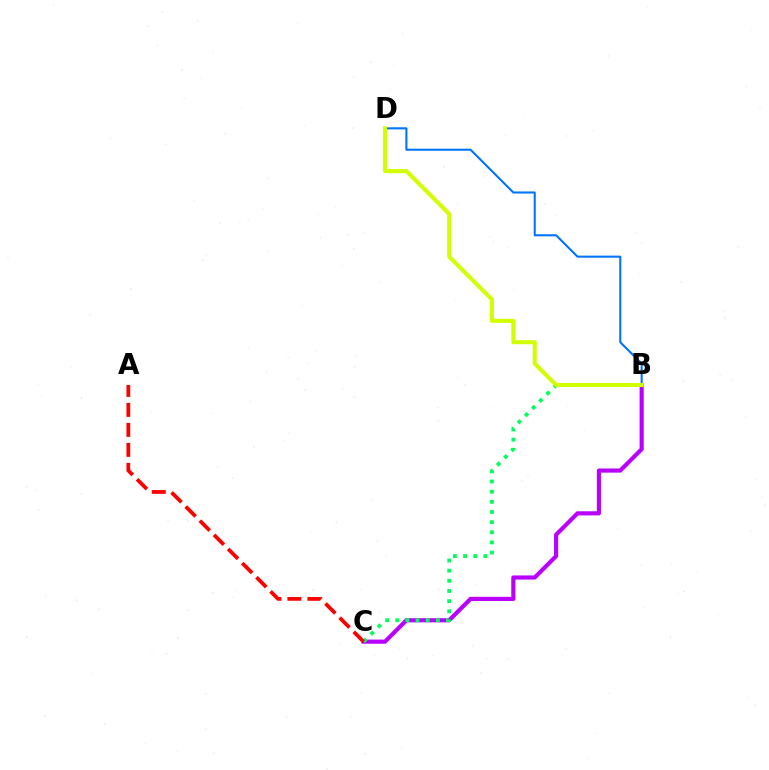{('B', 'C'): [{'color': '#b900ff', 'line_style': 'solid', 'thickness': 2.98}, {'color': '#00ff5c', 'line_style': 'dotted', 'thickness': 2.76}], ('B', 'D'): [{'color': '#0074ff', 'line_style': 'solid', 'thickness': 1.5}, {'color': '#d1ff00', 'line_style': 'solid', 'thickness': 2.93}], ('A', 'C'): [{'color': '#ff0000', 'line_style': 'dashed', 'thickness': 2.72}]}